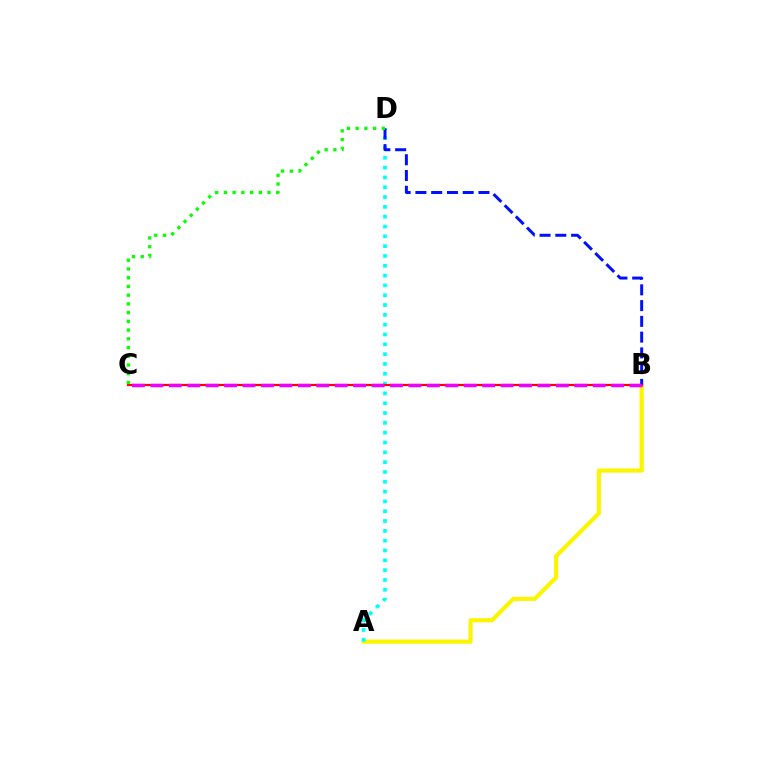{('A', 'B'): [{'color': '#fcf500', 'line_style': 'solid', 'thickness': 2.99}], ('A', 'D'): [{'color': '#00fff6', 'line_style': 'dotted', 'thickness': 2.67}], ('B', 'C'): [{'color': '#ff0000', 'line_style': 'solid', 'thickness': 1.58}, {'color': '#ee00ff', 'line_style': 'dashed', 'thickness': 2.5}], ('B', 'D'): [{'color': '#0010ff', 'line_style': 'dashed', 'thickness': 2.14}], ('C', 'D'): [{'color': '#08ff00', 'line_style': 'dotted', 'thickness': 2.37}]}